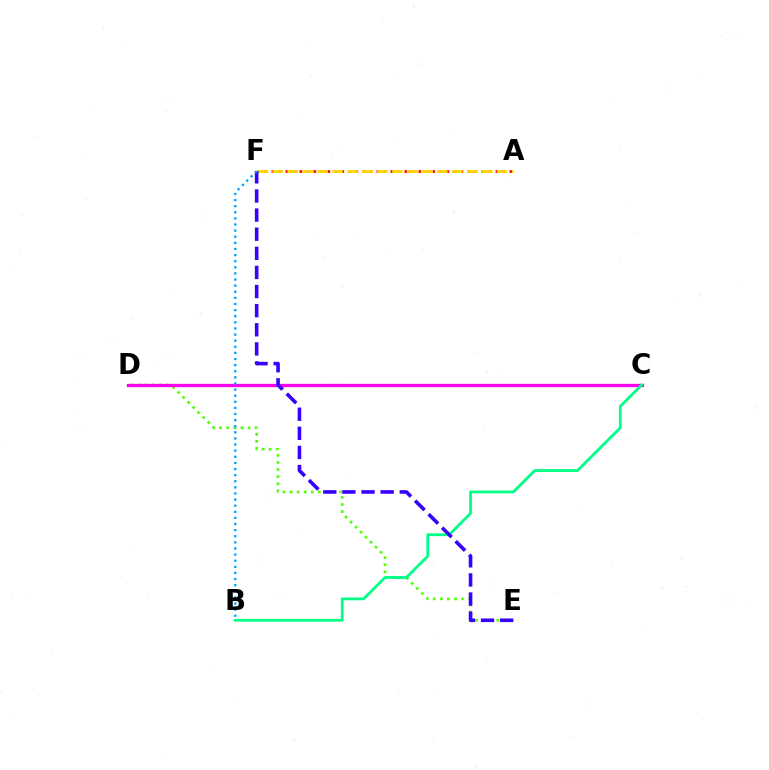{('A', 'F'): [{'color': '#ff0000', 'line_style': 'dotted', 'thickness': 1.9}, {'color': '#ffd500', 'line_style': 'dashed', 'thickness': 2.03}], ('D', 'E'): [{'color': '#4fff00', 'line_style': 'dotted', 'thickness': 1.92}], ('C', 'D'): [{'color': '#ff00ed', 'line_style': 'solid', 'thickness': 2.38}], ('B', 'C'): [{'color': '#00ff86', 'line_style': 'solid', 'thickness': 2.02}], ('E', 'F'): [{'color': '#3700ff', 'line_style': 'dashed', 'thickness': 2.6}], ('B', 'F'): [{'color': '#009eff', 'line_style': 'dotted', 'thickness': 1.66}]}